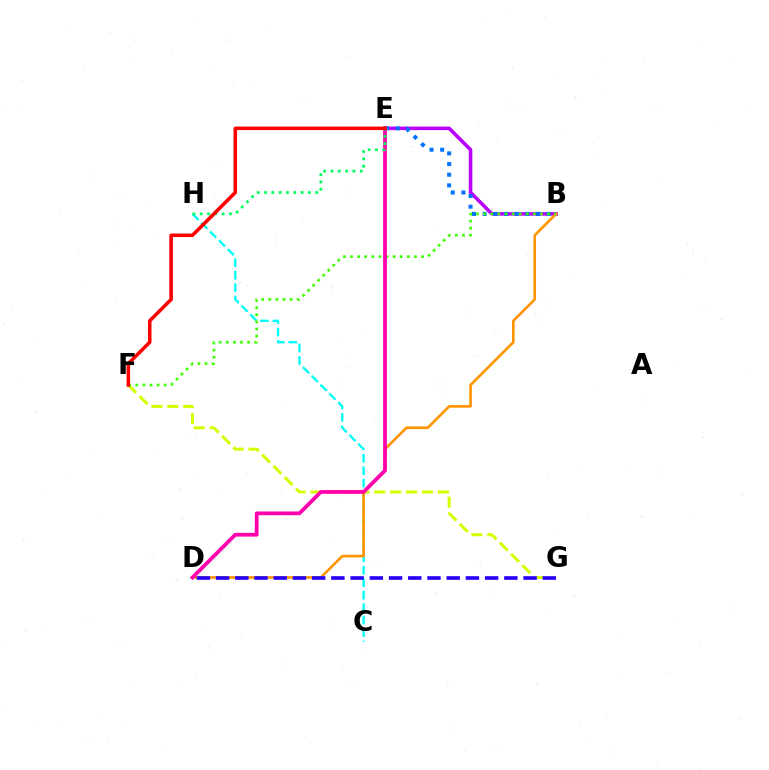{('B', 'E'): [{'color': '#b900ff', 'line_style': 'solid', 'thickness': 2.54}, {'color': '#0074ff', 'line_style': 'dotted', 'thickness': 2.9}], ('F', 'G'): [{'color': '#d1ff00', 'line_style': 'dashed', 'thickness': 2.16}], ('C', 'H'): [{'color': '#00fff6', 'line_style': 'dashed', 'thickness': 1.69}], ('B', 'D'): [{'color': '#ff9400', 'line_style': 'solid', 'thickness': 1.9}], ('B', 'F'): [{'color': '#3dff00', 'line_style': 'dotted', 'thickness': 1.93}], ('D', 'G'): [{'color': '#2500ff', 'line_style': 'dashed', 'thickness': 2.61}], ('D', 'E'): [{'color': '#ff00ac', 'line_style': 'solid', 'thickness': 2.71}], ('E', 'H'): [{'color': '#00ff5c', 'line_style': 'dotted', 'thickness': 1.99}], ('E', 'F'): [{'color': '#ff0000', 'line_style': 'solid', 'thickness': 2.55}]}